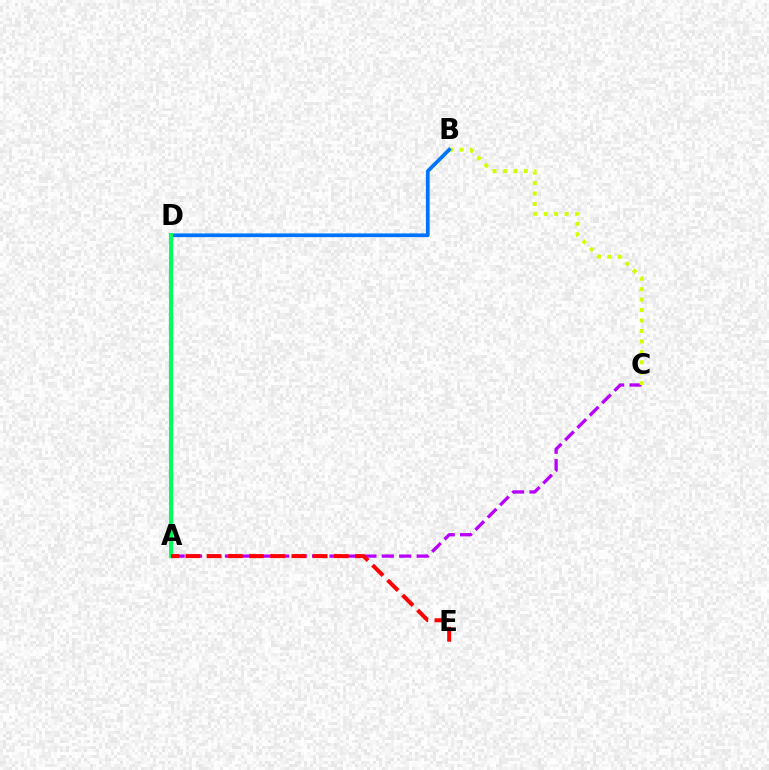{('A', 'C'): [{'color': '#b900ff', 'line_style': 'dashed', 'thickness': 2.37}], ('B', 'C'): [{'color': '#d1ff00', 'line_style': 'dotted', 'thickness': 2.84}], ('B', 'D'): [{'color': '#0074ff', 'line_style': 'solid', 'thickness': 2.69}], ('A', 'D'): [{'color': '#00ff5c', 'line_style': 'solid', 'thickness': 2.99}], ('A', 'E'): [{'color': '#ff0000', 'line_style': 'dashed', 'thickness': 2.88}]}